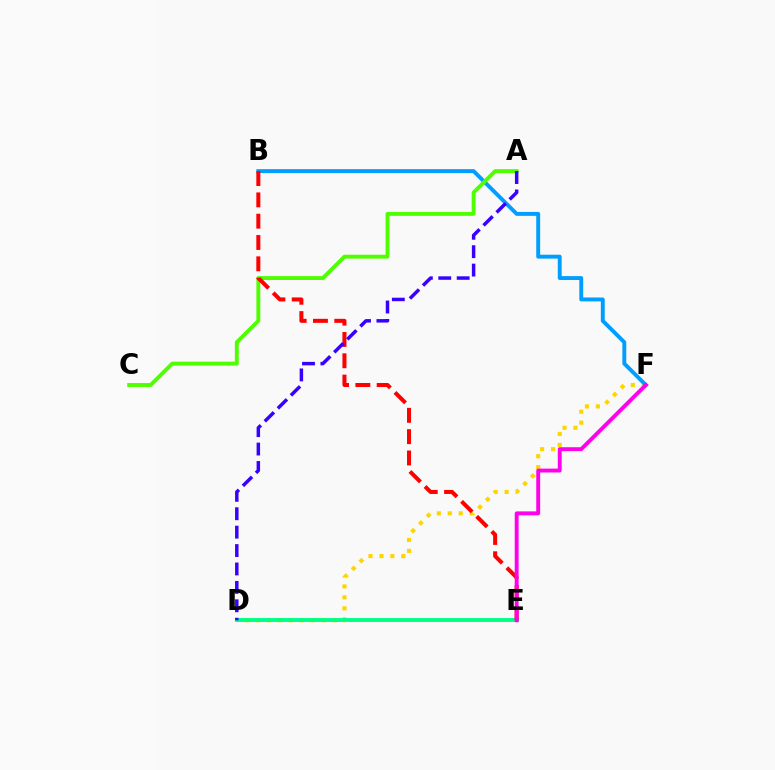{('D', 'F'): [{'color': '#ffd500', 'line_style': 'dotted', 'thickness': 2.97}], ('D', 'E'): [{'color': '#00ff86', 'line_style': 'solid', 'thickness': 2.8}], ('B', 'F'): [{'color': '#009eff', 'line_style': 'solid', 'thickness': 2.81}], ('A', 'C'): [{'color': '#4fff00', 'line_style': 'solid', 'thickness': 2.81}], ('B', 'E'): [{'color': '#ff0000', 'line_style': 'dashed', 'thickness': 2.9}], ('A', 'D'): [{'color': '#3700ff', 'line_style': 'dashed', 'thickness': 2.5}], ('E', 'F'): [{'color': '#ff00ed', 'line_style': 'solid', 'thickness': 2.8}]}